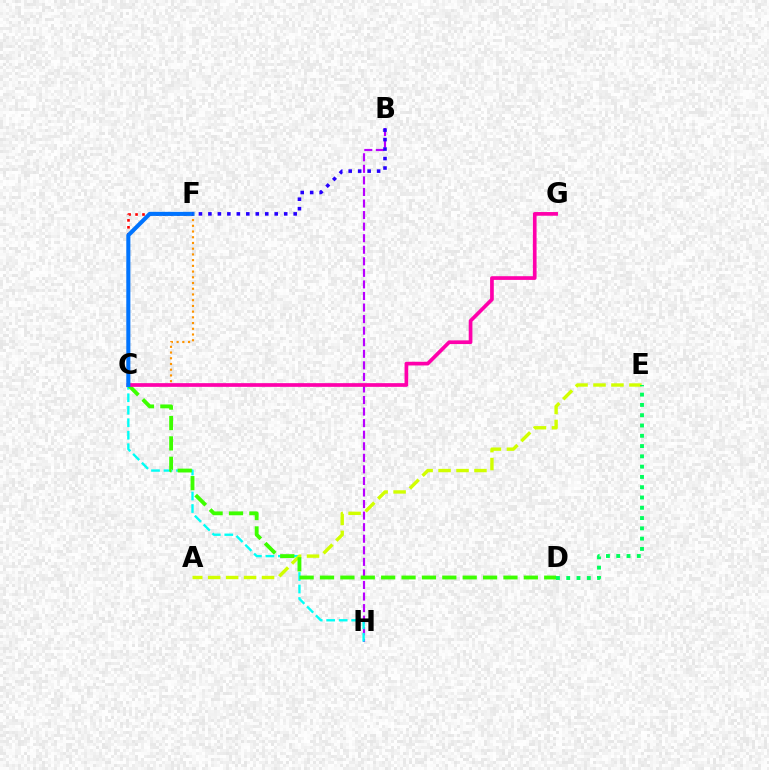{('B', 'H'): [{'color': '#b900ff', 'line_style': 'dashed', 'thickness': 1.57}], ('C', 'F'): [{'color': '#ff9400', 'line_style': 'dotted', 'thickness': 1.55}, {'color': '#ff0000', 'line_style': 'dotted', 'thickness': 1.89}, {'color': '#0074ff', 'line_style': 'solid', 'thickness': 2.93}], ('C', 'H'): [{'color': '#00fff6', 'line_style': 'dashed', 'thickness': 1.7}], ('A', 'E'): [{'color': '#d1ff00', 'line_style': 'dashed', 'thickness': 2.44}], ('C', 'D'): [{'color': '#3dff00', 'line_style': 'dashed', 'thickness': 2.77}], ('C', 'G'): [{'color': '#ff00ac', 'line_style': 'solid', 'thickness': 2.66}], ('D', 'E'): [{'color': '#00ff5c', 'line_style': 'dotted', 'thickness': 2.79}], ('B', 'F'): [{'color': '#2500ff', 'line_style': 'dotted', 'thickness': 2.57}]}